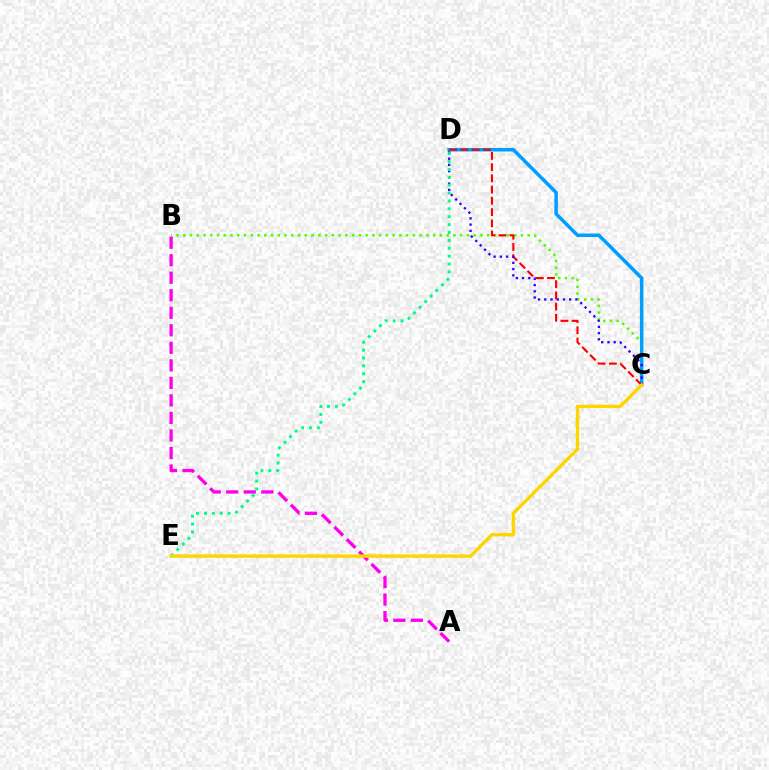{('B', 'C'): [{'color': '#4fff00', 'line_style': 'dotted', 'thickness': 1.83}], ('C', 'D'): [{'color': '#009eff', 'line_style': 'solid', 'thickness': 2.53}, {'color': '#ff0000', 'line_style': 'dashed', 'thickness': 1.53}, {'color': '#3700ff', 'line_style': 'dotted', 'thickness': 1.69}], ('A', 'B'): [{'color': '#ff00ed', 'line_style': 'dashed', 'thickness': 2.38}], ('D', 'E'): [{'color': '#00ff86', 'line_style': 'dotted', 'thickness': 2.14}], ('C', 'E'): [{'color': '#ffd500', 'line_style': 'solid', 'thickness': 2.42}]}